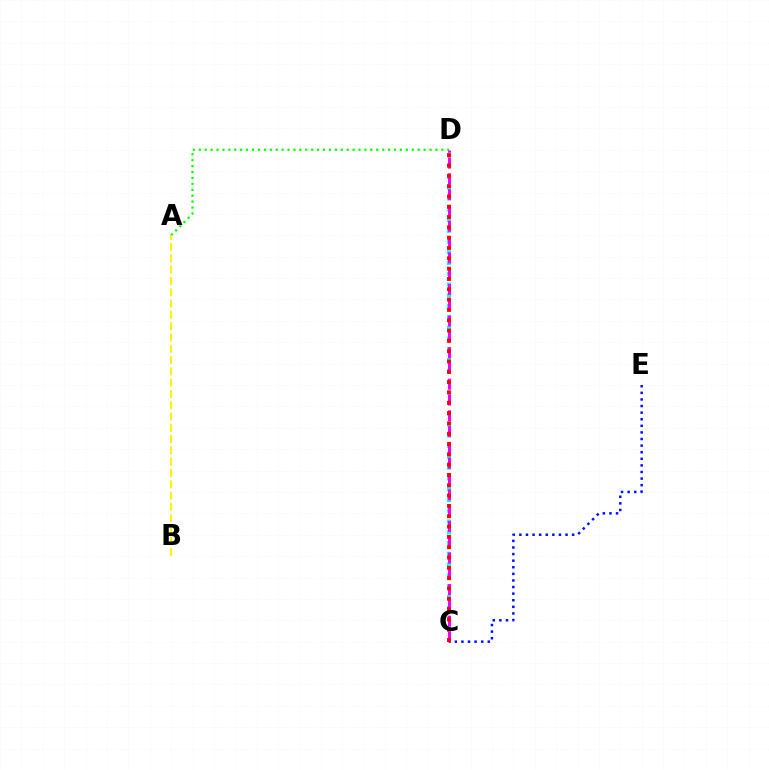{('A', 'D'): [{'color': '#08ff00', 'line_style': 'dotted', 'thickness': 1.61}], ('C', 'D'): [{'color': '#00fff6', 'line_style': 'dotted', 'thickness': 2.93}, {'color': '#ee00ff', 'line_style': 'dashed', 'thickness': 2.15}, {'color': '#ff0000', 'line_style': 'dotted', 'thickness': 2.8}], ('C', 'E'): [{'color': '#0010ff', 'line_style': 'dotted', 'thickness': 1.79}], ('A', 'B'): [{'color': '#fcf500', 'line_style': 'dashed', 'thickness': 1.53}]}